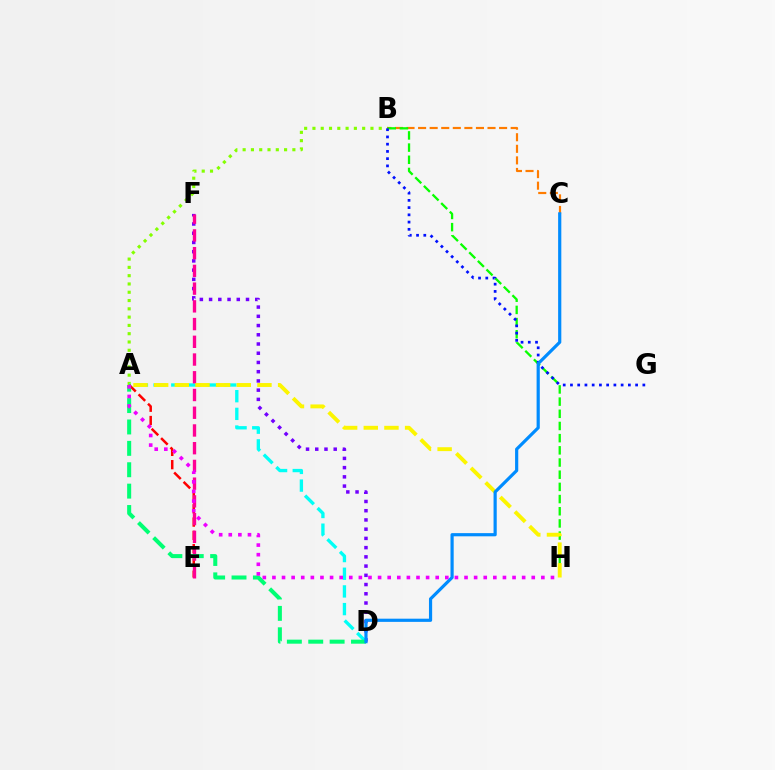{('A', 'B'): [{'color': '#84ff00', 'line_style': 'dotted', 'thickness': 2.25}], ('B', 'C'): [{'color': '#ff7c00', 'line_style': 'dashed', 'thickness': 1.57}], ('D', 'F'): [{'color': '#7200ff', 'line_style': 'dotted', 'thickness': 2.51}], ('A', 'D'): [{'color': '#00fff6', 'line_style': 'dashed', 'thickness': 2.4}, {'color': '#00ff74', 'line_style': 'dashed', 'thickness': 2.91}], ('A', 'E'): [{'color': '#ff0000', 'line_style': 'dashed', 'thickness': 1.8}], ('E', 'F'): [{'color': '#ff0094', 'line_style': 'dashed', 'thickness': 2.41}], ('B', 'H'): [{'color': '#08ff00', 'line_style': 'dashed', 'thickness': 1.65}], ('B', 'G'): [{'color': '#0010ff', 'line_style': 'dotted', 'thickness': 1.97}], ('A', 'H'): [{'color': '#fcf500', 'line_style': 'dashed', 'thickness': 2.81}, {'color': '#ee00ff', 'line_style': 'dotted', 'thickness': 2.61}], ('C', 'D'): [{'color': '#008cff', 'line_style': 'solid', 'thickness': 2.29}]}